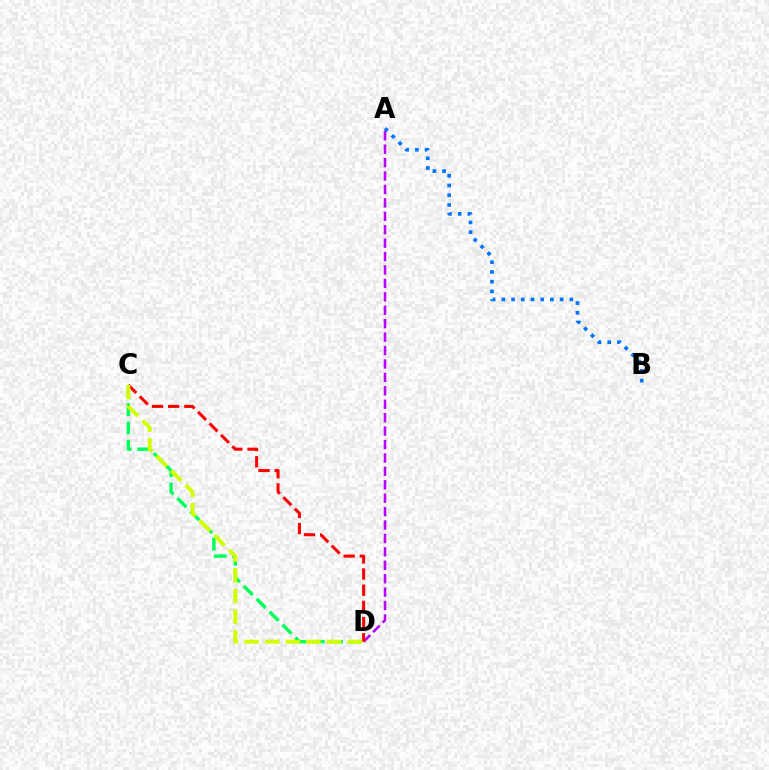{('A', 'B'): [{'color': '#0074ff', 'line_style': 'dotted', 'thickness': 2.64}], ('C', 'D'): [{'color': '#00ff5c', 'line_style': 'dashed', 'thickness': 2.48}, {'color': '#ff0000', 'line_style': 'dashed', 'thickness': 2.2}, {'color': '#d1ff00', 'line_style': 'dashed', 'thickness': 2.81}], ('A', 'D'): [{'color': '#b900ff', 'line_style': 'dashed', 'thickness': 1.82}]}